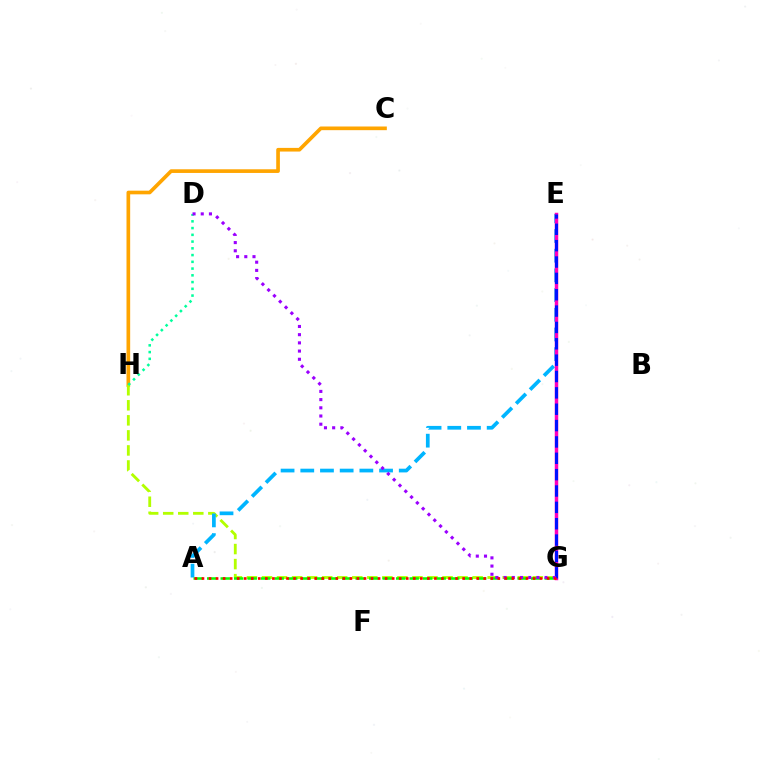{('C', 'H'): [{'color': '#ffa500', 'line_style': 'solid', 'thickness': 2.64}], ('G', 'H'): [{'color': '#b3ff00', 'line_style': 'dashed', 'thickness': 2.04}], ('A', 'E'): [{'color': '#00b5ff', 'line_style': 'dashed', 'thickness': 2.68}], ('E', 'G'): [{'color': '#ff00bd', 'line_style': 'solid', 'thickness': 2.5}, {'color': '#0010ff', 'line_style': 'dashed', 'thickness': 2.22}], ('A', 'G'): [{'color': '#08ff00', 'line_style': 'dashed', 'thickness': 1.83}, {'color': '#ff0000', 'line_style': 'dotted', 'thickness': 1.91}], ('D', 'H'): [{'color': '#00ff9d', 'line_style': 'dotted', 'thickness': 1.83}], ('D', 'G'): [{'color': '#9b00ff', 'line_style': 'dotted', 'thickness': 2.23}]}